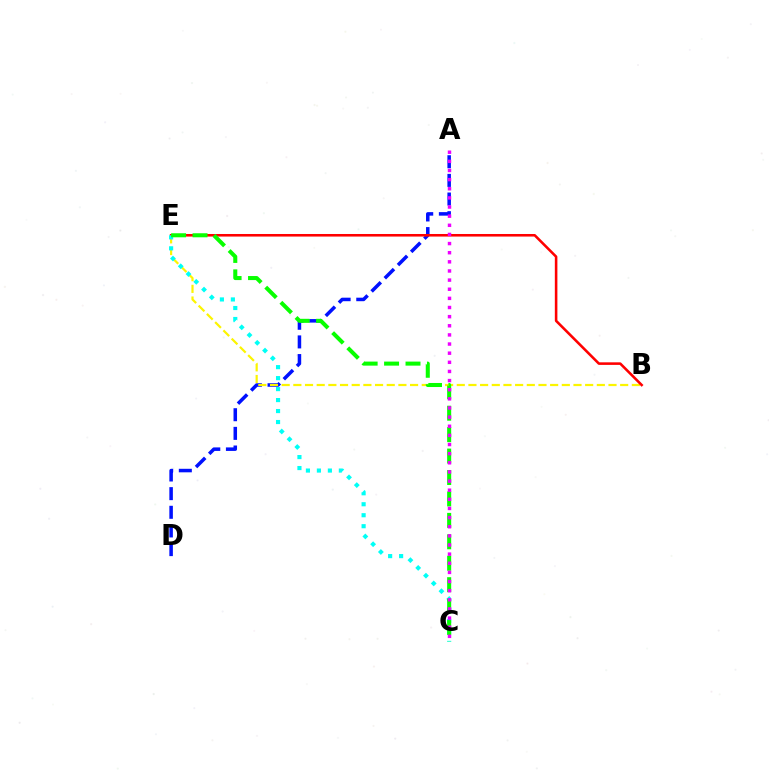{('A', 'D'): [{'color': '#0010ff', 'line_style': 'dashed', 'thickness': 2.53}], ('B', 'E'): [{'color': '#fcf500', 'line_style': 'dashed', 'thickness': 1.59}, {'color': '#ff0000', 'line_style': 'solid', 'thickness': 1.85}], ('C', 'E'): [{'color': '#00fff6', 'line_style': 'dotted', 'thickness': 2.98}, {'color': '#08ff00', 'line_style': 'dashed', 'thickness': 2.91}], ('A', 'C'): [{'color': '#ee00ff', 'line_style': 'dotted', 'thickness': 2.48}]}